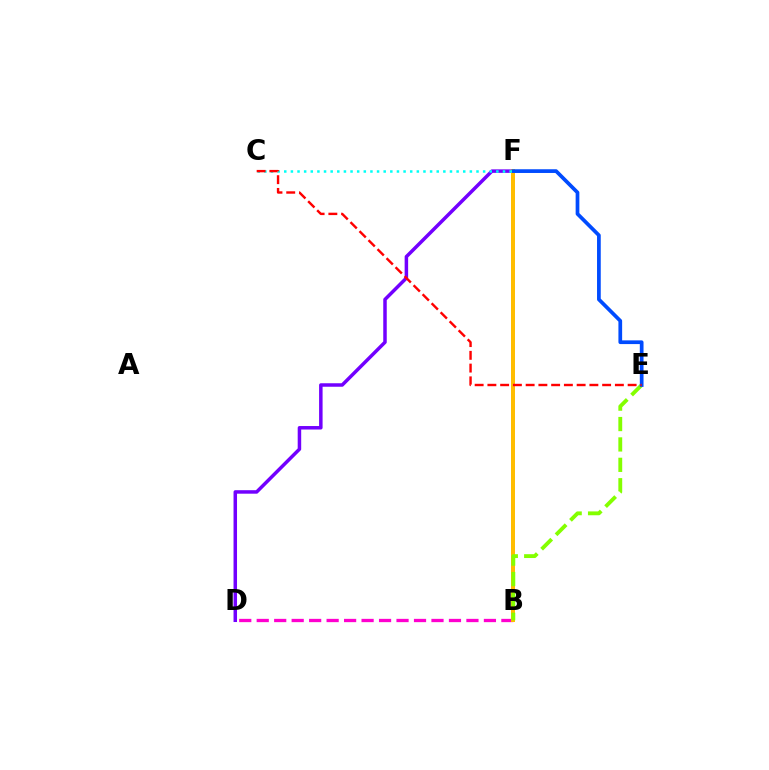{('B', 'F'): [{'color': '#00ff39', 'line_style': 'dotted', 'thickness': 2.71}, {'color': '#ffbd00', 'line_style': 'solid', 'thickness': 2.87}], ('B', 'D'): [{'color': '#ff00cf', 'line_style': 'dashed', 'thickness': 2.37}], ('D', 'F'): [{'color': '#7200ff', 'line_style': 'solid', 'thickness': 2.52}], ('B', 'E'): [{'color': '#84ff00', 'line_style': 'dashed', 'thickness': 2.77}], ('E', 'F'): [{'color': '#004bff', 'line_style': 'solid', 'thickness': 2.68}], ('C', 'F'): [{'color': '#00fff6', 'line_style': 'dotted', 'thickness': 1.8}], ('C', 'E'): [{'color': '#ff0000', 'line_style': 'dashed', 'thickness': 1.73}]}